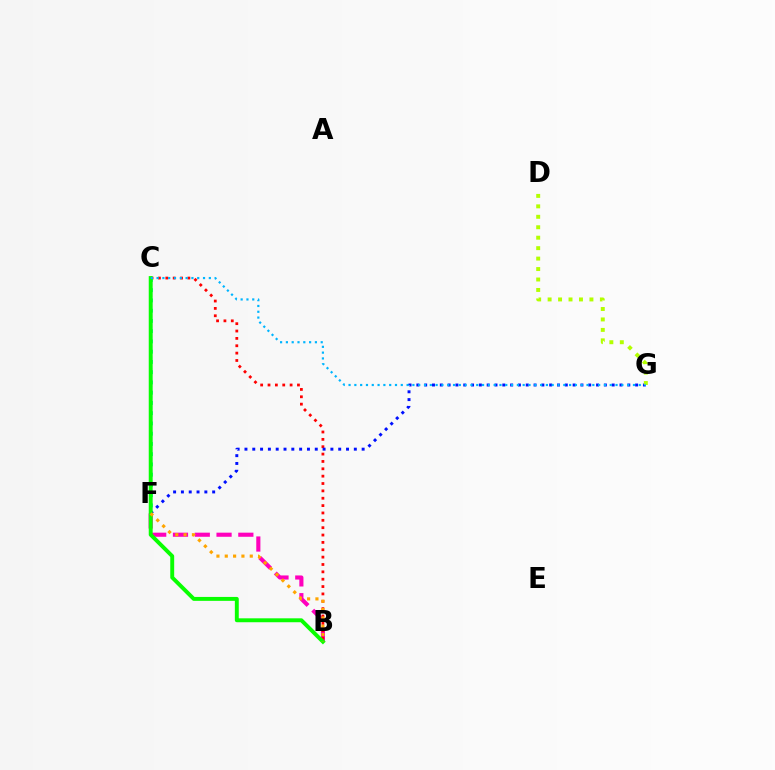{('C', 'F'): [{'color': '#9b00ff', 'line_style': 'dashed', 'thickness': 1.53}, {'color': '#00ff9d', 'line_style': 'dotted', 'thickness': 2.78}], ('B', 'F'): [{'color': '#ff00bd', 'line_style': 'dashed', 'thickness': 2.96}, {'color': '#ffa500', 'line_style': 'dotted', 'thickness': 2.26}], ('B', 'C'): [{'color': '#ff0000', 'line_style': 'dotted', 'thickness': 2.0}, {'color': '#08ff00', 'line_style': 'solid', 'thickness': 2.82}], ('F', 'G'): [{'color': '#0010ff', 'line_style': 'dotted', 'thickness': 2.12}], ('D', 'G'): [{'color': '#b3ff00', 'line_style': 'dotted', 'thickness': 2.84}], ('C', 'G'): [{'color': '#00b5ff', 'line_style': 'dotted', 'thickness': 1.58}]}